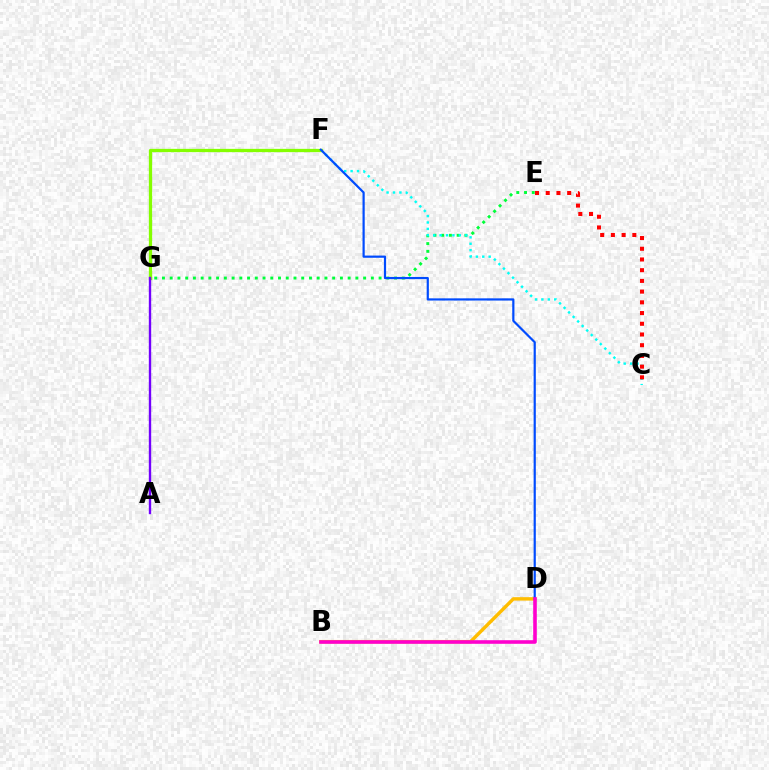{('B', 'D'): [{'color': '#ffbd00', 'line_style': 'solid', 'thickness': 2.47}, {'color': '#ff00cf', 'line_style': 'solid', 'thickness': 2.59}], ('E', 'G'): [{'color': '#00ff39', 'line_style': 'dotted', 'thickness': 2.1}], ('C', 'F'): [{'color': '#00fff6', 'line_style': 'dotted', 'thickness': 1.74}], ('F', 'G'): [{'color': '#84ff00', 'line_style': 'solid', 'thickness': 2.36}], ('D', 'F'): [{'color': '#004bff', 'line_style': 'solid', 'thickness': 1.58}], ('C', 'E'): [{'color': '#ff0000', 'line_style': 'dotted', 'thickness': 2.91}], ('A', 'G'): [{'color': '#7200ff', 'line_style': 'solid', 'thickness': 1.71}]}